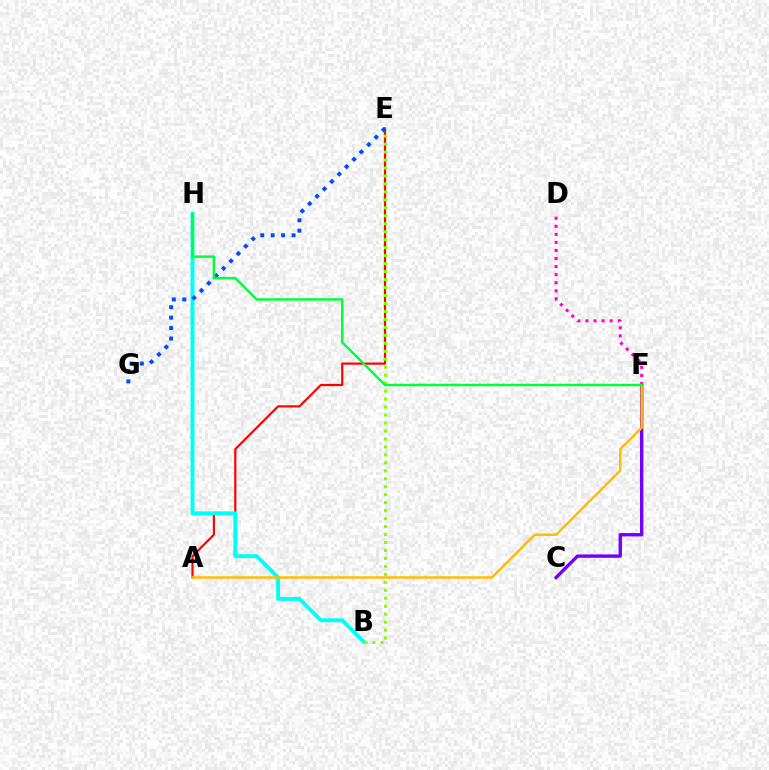{('A', 'E'): [{'color': '#ff0000', 'line_style': 'solid', 'thickness': 1.56}], ('C', 'F'): [{'color': '#7200ff', 'line_style': 'solid', 'thickness': 2.43}], ('B', 'H'): [{'color': '#00fff6', 'line_style': 'solid', 'thickness': 2.82}], ('B', 'E'): [{'color': '#84ff00', 'line_style': 'dotted', 'thickness': 2.16}], ('E', 'G'): [{'color': '#004bff', 'line_style': 'dotted', 'thickness': 2.84}], ('D', 'F'): [{'color': '#ff00cf', 'line_style': 'dotted', 'thickness': 2.19}], ('A', 'F'): [{'color': '#ffbd00', 'line_style': 'solid', 'thickness': 1.78}], ('F', 'H'): [{'color': '#00ff39', 'line_style': 'solid', 'thickness': 1.76}]}